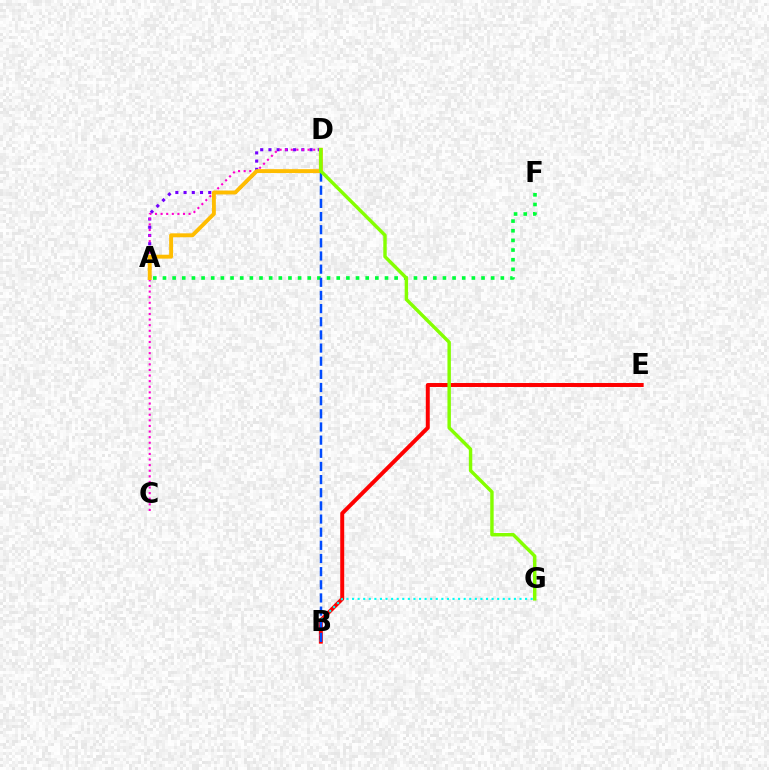{('B', 'E'): [{'color': '#ff0000', 'line_style': 'solid', 'thickness': 2.85}], ('B', 'G'): [{'color': '#00fff6', 'line_style': 'dotted', 'thickness': 1.52}], ('A', 'D'): [{'color': '#7200ff', 'line_style': 'dotted', 'thickness': 2.23}, {'color': '#ffbd00', 'line_style': 'solid', 'thickness': 2.81}], ('A', 'F'): [{'color': '#00ff39', 'line_style': 'dotted', 'thickness': 2.62}], ('C', 'D'): [{'color': '#ff00cf', 'line_style': 'dotted', 'thickness': 1.52}], ('B', 'D'): [{'color': '#004bff', 'line_style': 'dashed', 'thickness': 1.79}], ('D', 'G'): [{'color': '#84ff00', 'line_style': 'solid', 'thickness': 2.47}]}